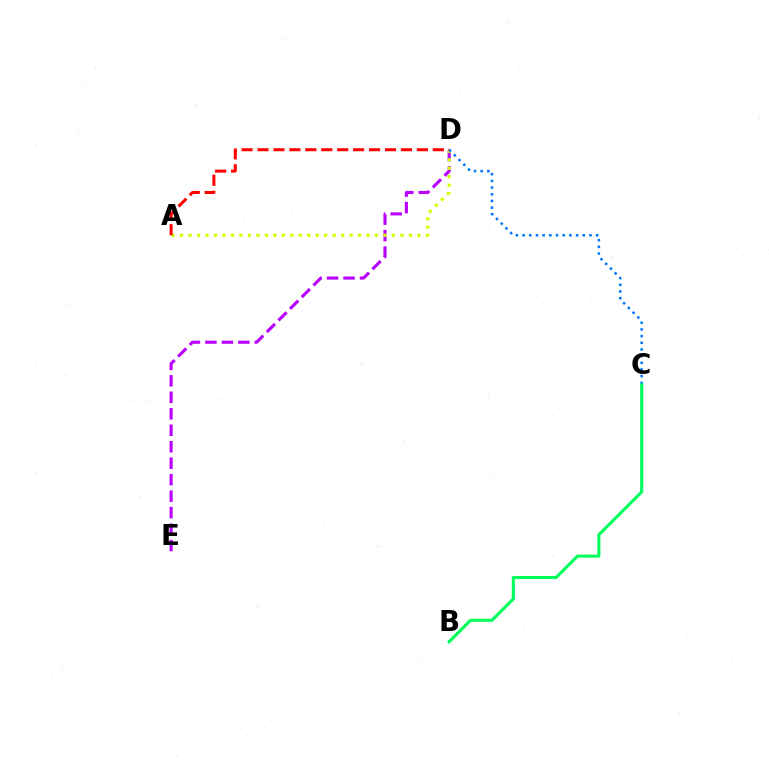{('D', 'E'): [{'color': '#b900ff', 'line_style': 'dashed', 'thickness': 2.24}], ('A', 'D'): [{'color': '#d1ff00', 'line_style': 'dotted', 'thickness': 2.3}, {'color': '#ff0000', 'line_style': 'dashed', 'thickness': 2.16}], ('C', 'D'): [{'color': '#0074ff', 'line_style': 'dotted', 'thickness': 1.82}], ('B', 'C'): [{'color': '#00ff5c', 'line_style': 'solid', 'thickness': 2.23}]}